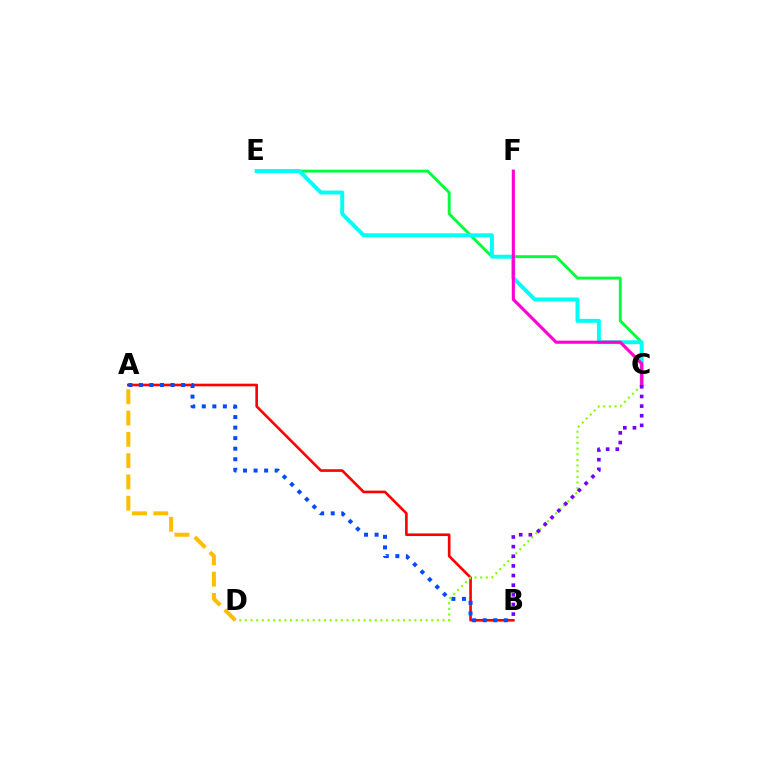{('A', 'B'): [{'color': '#ff0000', 'line_style': 'solid', 'thickness': 1.9}, {'color': '#004bff', 'line_style': 'dotted', 'thickness': 2.86}], ('C', 'E'): [{'color': '#00ff39', 'line_style': 'solid', 'thickness': 2.08}, {'color': '#00fff6', 'line_style': 'solid', 'thickness': 2.82}], ('C', 'D'): [{'color': '#84ff00', 'line_style': 'dotted', 'thickness': 1.53}], ('C', 'F'): [{'color': '#ff00cf', 'line_style': 'solid', 'thickness': 2.22}], ('A', 'D'): [{'color': '#ffbd00', 'line_style': 'dashed', 'thickness': 2.89}], ('B', 'C'): [{'color': '#7200ff', 'line_style': 'dotted', 'thickness': 2.62}]}